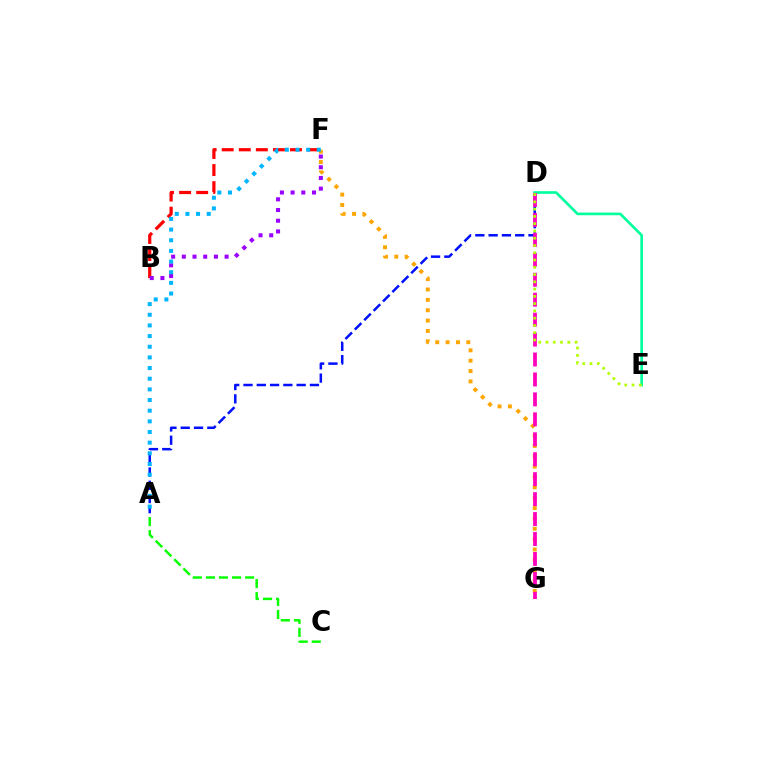{('B', 'F'): [{'color': '#ff0000', 'line_style': 'dashed', 'thickness': 2.32}, {'color': '#9b00ff', 'line_style': 'dotted', 'thickness': 2.91}], ('A', 'D'): [{'color': '#0010ff', 'line_style': 'dashed', 'thickness': 1.81}], ('D', 'E'): [{'color': '#00ff9d', 'line_style': 'solid', 'thickness': 1.92}, {'color': '#b3ff00', 'line_style': 'dotted', 'thickness': 1.97}], ('F', 'G'): [{'color': '#ffa500', 'line_style': 'dotted', 'thickness': 2.81}], ('D', 'G'): [{'color': '#ff00bd', 'line_style': 'dashed', 'thickness': 2.71}], ('A', 'F'): [{'color': '#00b5ff', 'line_style': 'dotted', 'thickness': 2.9}], ('A', 'C'): [{'color': '#08ff00', 'line_style': 'dashed', 'thickness': 1.78}]}